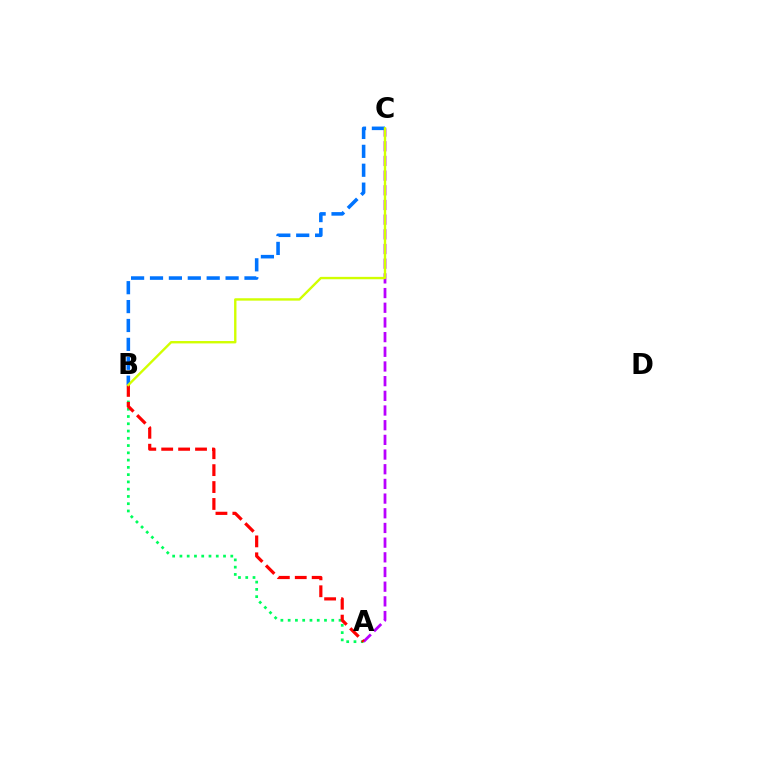{('A', 'C'): [{'color': '#b900ff', 'line_style': 'dashed', 'thickness': 1.99}], ('B', 'C'): [{'color': '#0074ff', 'line_style': 'dashed', 'thickness': 2.57}, {'color': '#d1ff00', 'line_style': 'solid', 'thickness': 1.71}], ('A', 'B'): [{'color': '#00ff5c', 'line_style': 'dotted', 'thickness': 1.97}, {'color': '#ff0000', 'line_style': 'dashed', 'thickness': 2.3}]}